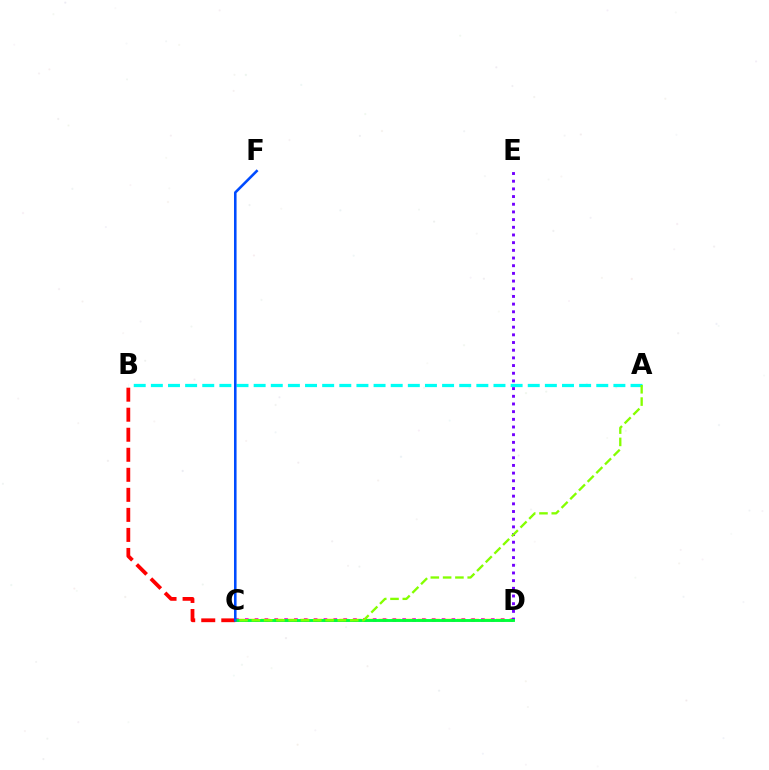{('C', 'D'): [{'color': '#ff00cf', 'line_style': 'dotted', 'thickness': 2.67}, {'color': '#ffbd00', 'line_style': 'dashed', 'thickness': 1.77}, {'color': '#00ff39', 'line_style': 'solid', 'thickness': 2.08}], ('A', 'B'): [{'color': '#00fff6', 'line_style': 'dashed', 'thickness': 2.33}], ('D', 'E'): [{'color': '#7200ff', 'line_style': 'dotted', 'thickness': 2.09}], ('B', 'C'): [{'color': '#ff0000', 'line_style': 'dashed', 'thickness': 2.72}], ('C', 'F'): [{'color': '#004bff', 'line_style': 'solid', 'thickness': 1.85}], ('A', 'C'): [{'color': '#84ff00', 'line_style': 'dashed', 'thickness': 1.67}]}